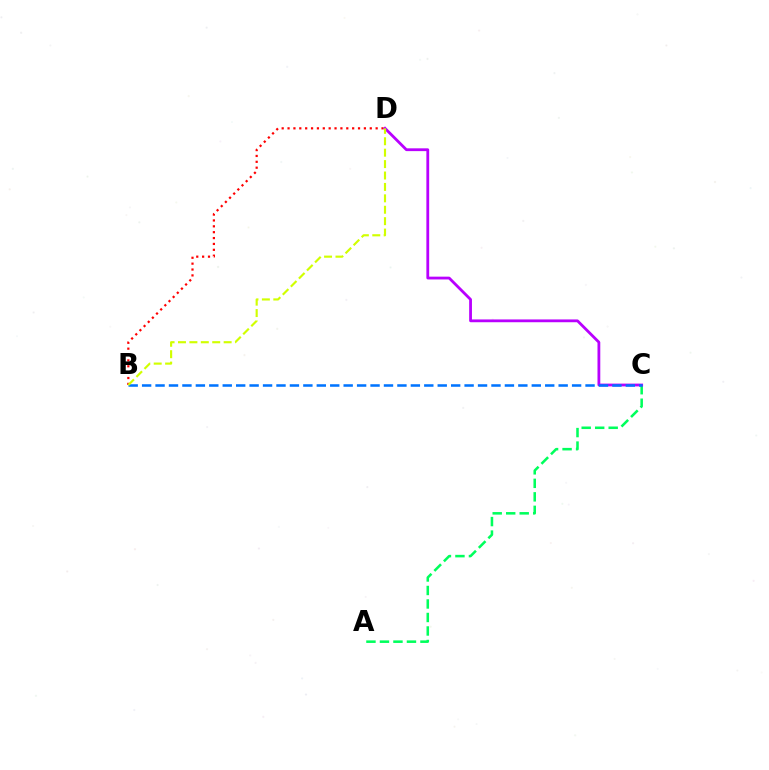{('B', 'D'): [{'color': '#ff0000', 'line_style': 'dotted', 'thickness': 1.6}, {'color': '#d1ff00', 'line_style': 'dashed', 'thickness': 1.55}], ('A', 'C'): [{'color': '#00ff5c', 'line_style': 'dashed', 'thickness': 1.83}], ('C', 'D'): [{'color': '#b900ff', 'line_style': 'solid', 'thickness': 2.01}], ('B', 'C'): [{'color': '#0074ff', 'line_style': 'dashed', 'thickness': 1.83}]}